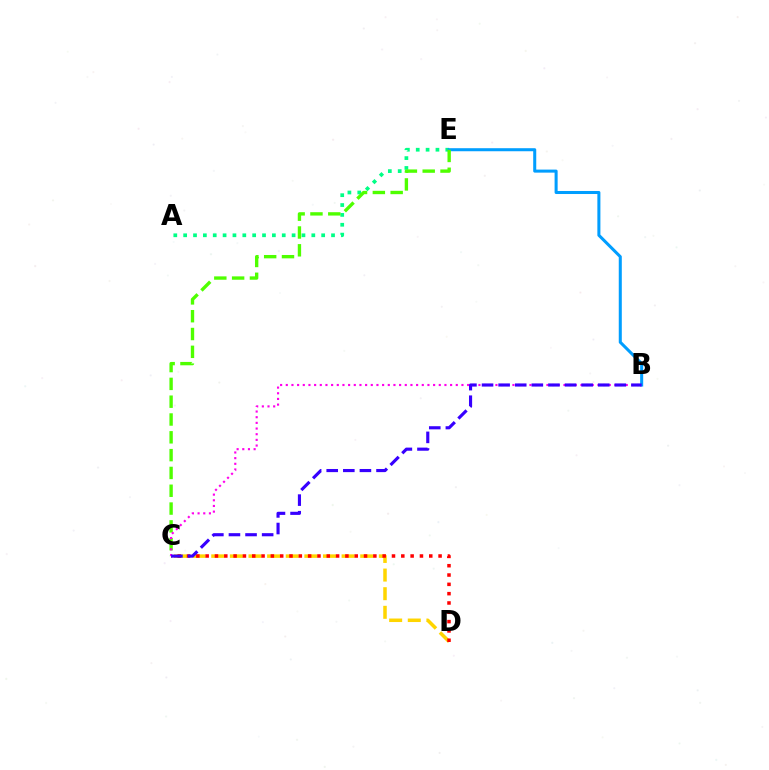{('A', 'E'): [{'color': '#00ff86', 'line_style': 'dotted', 'thickness': 2.68}], ('B', 'E'): [{'color': '#009eff', 'line_style': 'solid', 'thickness': 2.19}], ('C', 'D'): [{'color': '#ffd500', 'line_style': 'dashed', 'thickness': 2.53}, {'color': '#ff0000', 'line_style': 'dotted', 'thickness': 2.53}], ('C', 'E'): [{'color': '#4fff00', 'line_style': 'dashed', 'thickness': 2.42}], ('B', 'C'): [{'color': '#ff00ed', 'line_style': 'dotted', 'thickness': 1.54}, {'color': '#3700ff', 'line_style': 'dashed', 'thickness': 2.26}]}